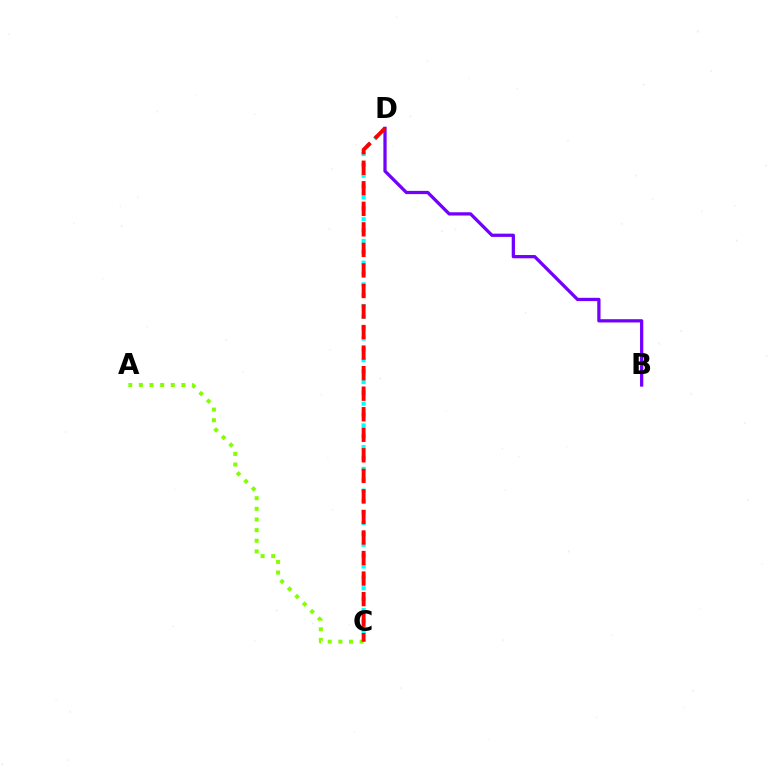{('A', 'C'): [{'color': '#84ff00', 'line_style': 'dotted', 'thickness': 2.89}], ('C', 'D'): [{'color': '#00fff6', 'line_style': 'dotted', 'thickness': 2.95}, {'color': '#ff0000', 'line_style': 'dashed', 'thickness': 2.79}], ('B', 'D'): [{'color': '#7200ff', 'line_style': 'solid', 'thickness': 2.35}]}